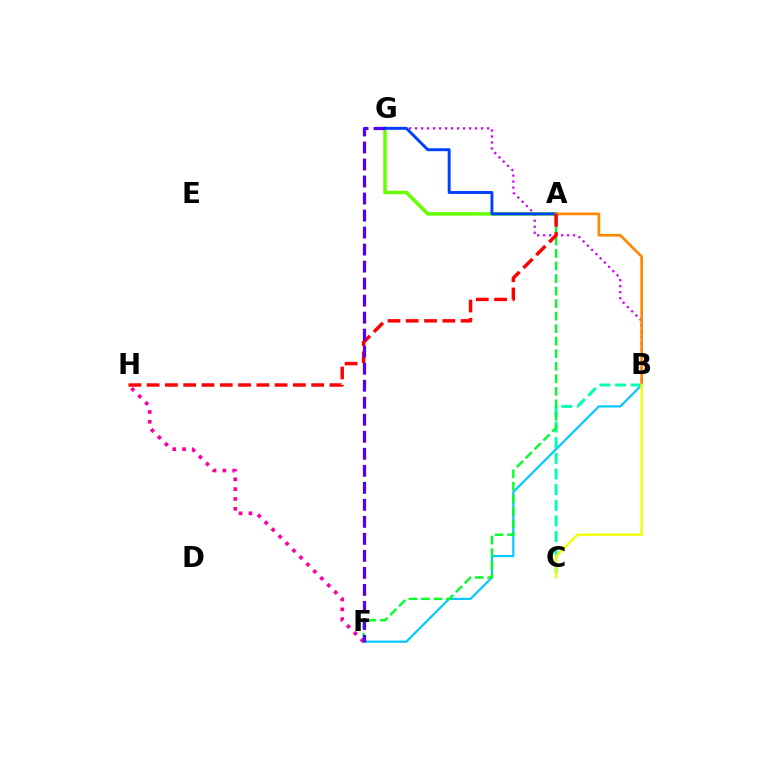{('B', 'F'): [{'color': '#00c7ff', 'line_style': 'solid', 'thickness': 1.56}], ('B', 'G'): [{'color': '#d600ff', 'line_style': 'dotted', 'thickness': 1.63}], ('B', 'C'): [{'color': '#00ffaf', 'line_style': 'dashed', 'thickness': 2.13}, {'color': '#eeff00', 'line_style': 'solid', 'thickness': 1.71}], ('A', 'F'): [{'color': '#00ff27', 'line_style': 'dashed', 'thickness': 1.7}], ('A', 'G'): [{'color': '#66ff00', 'line_style': 'solid', 'thickness': 2.53}, {'color': '#003fff', 'line_style': 'solid', 'thickness': 2.1}], ('A', 'B'): [{'color': '#ff8800', 'line_style': 'solid', 'thickness': 1.94}], ('A', 'H'): [{'color': '#ff0000', 'line_style': 'dashed', 'thickness': 2.48}], ('F', 'H'): [{'color': '#ff00a0', 'line_style': 'dotted', 'thickness': 2.67}], ('F', 'G'): [{'color': '#4f00ff', 'line_style': 'dashed', 'thickness': 2.31}]}